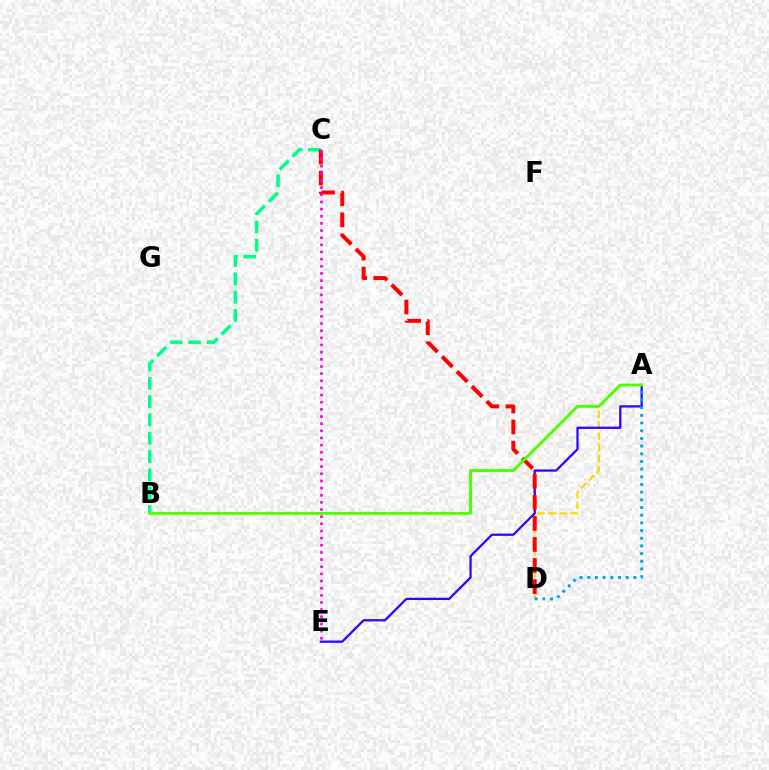{('A', 'D'): [{'color': '#ffd500', 'line_style': 'dashed', 'thickness': 1.51}, {'color': '#009eff', 'line_style': 'dotted', 'thickness': 2.09}], ('B', 'C'): [{'color': '#00ff86', 'line_style': 'dashed', 'thickness': 2.49}], ('A', 'E'): [{'color': '#3700ff', 'line_style': 'solid', 'thickness': 1.63}], ('C', 'D'): [{'color': '#ff0000', 'line_style': 'dashed', 'thickness': 2.86}], ('C', 'E'): [{'color': '#ff00ed', 'line_style': 'dotted', 'thickness': 1.94}], ('A', 'B'): [{'color': '#4fff00', 'line_style': 'solid', 'thickness': 2.1}]}